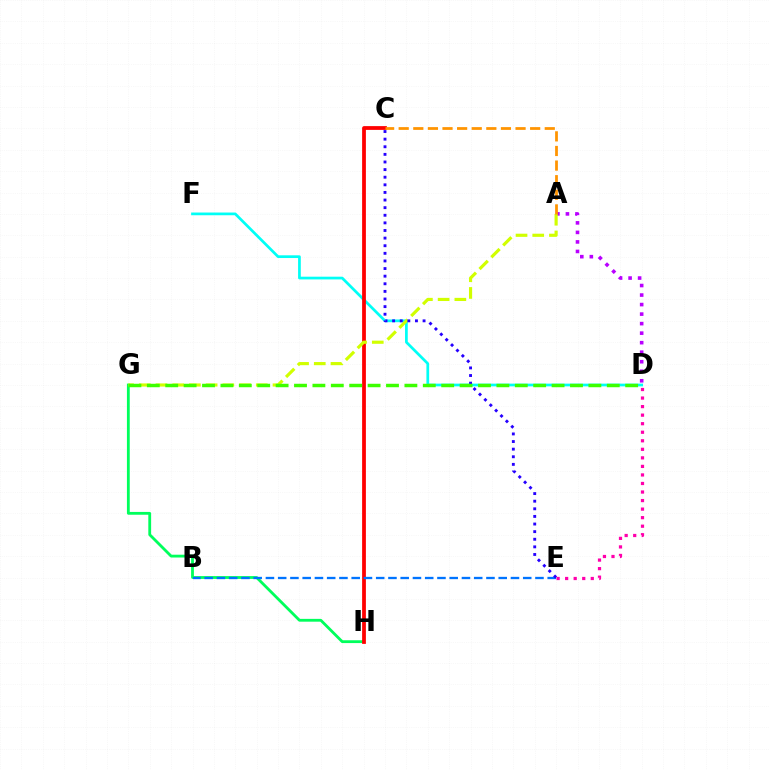{('G', 'H'): [{'color': '#00ff5c', 'line_style': 'solid', 'thickness': 2.03}], ('D', 'E'): [{'color': '#ff00ac', 'line_style': 'dotted', 'thickness': 2.32}], ('D', 'F'): [{'color': '#00fff6', 'line_style': 'solid', 'thickness': 1.96}], ('C', 'H'): [{'color': '#ff0000', 'line_style': 'solid', 'thickness': 2.72}], ('B', 'E'): [{'color': '#0074ff', 'line_style': 'dashed', 'thickness': 1.66}], ('A', 'D'): [{'color': '#b900ff', 'line_style': 'dotted', 'thickness': 2.59}], ('A', 'G'): [{'color': '#d1ff00', 'line_style': 'dashed', 'thickness': 2.27}], ('C', 'E'): [{'color': '#2500ff', 'line_style': 'dotted', 'thickness': 2.07}], ('A', 'C'): [{'color': '#ff9400', 'line_style': 'dashed', 'thickness': 1.98}], ('D', 'G'): [{'color': '#3dff00', 'line_style': 'dashed', 'thickness': 2.5}]}